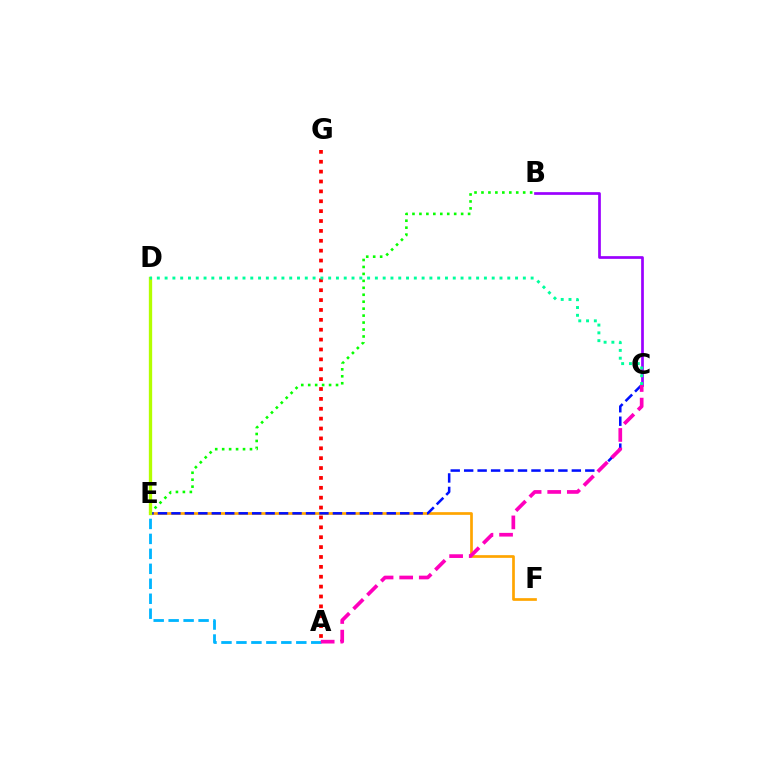{('B', 'C'): [{'color': '#9b00ff', 'line_style': 'solid', 'thickness': 1.95}], ('A', 'D'): [{'color': '#00b5ff', 'line_style': 'dashed', 'thickness': 2.03}], ('E', 'F'): [{'color': '#ffa500', 'line_style': 'solid', 'thickness': 1.95}], ('A', 'G'): [{'color': '#ff0000', 'line_style': 'dotted', 'thickness': 2.68}], ('C', 'E'): [{'color': '#0010ff', 'line_style': 'dashed', 'thickness': 1.83}], ('B', 'E'): [{'color': '#08ff00', 'line_style': 'dotted', 'thickness': 1.89}], ('D', 'E'): [{'color': '#b3ff00', 'line_style': 'solid', 'thickness': 2.39}], ('A', 'C'): [{'color': '#ff00bd', 'line_style': 'dashed', 'thickness': 2.66}], ('C', 'D'): [{'color': '#00ff9d', 'line_style': 'dotted', 'thickness': 2.12}]}